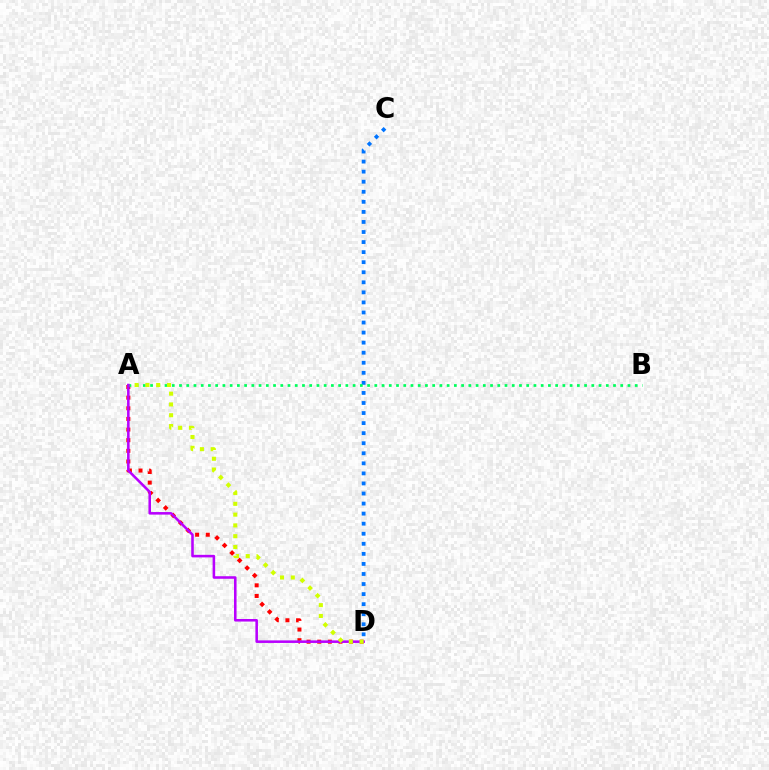{('A', 'D'): [{'color': '#ff0000', 'line_style': 'dotted', 'thickness': 2.89}, {'color': '#b900ff', 'line_style': 'solid', 'thickness': 1.84}, {'color': '#d1ff00', 'line_style': 'dotted', 'thickness': 2.93}], ('C', 'D'): [{'color': '#0074ff', 'line_style': 'dotted', 'thickness': 2.73}], ('A', 'B'): [{'color': '#00ff5c', 'line_style': 'dotted', 'thickness': 1.97}]}